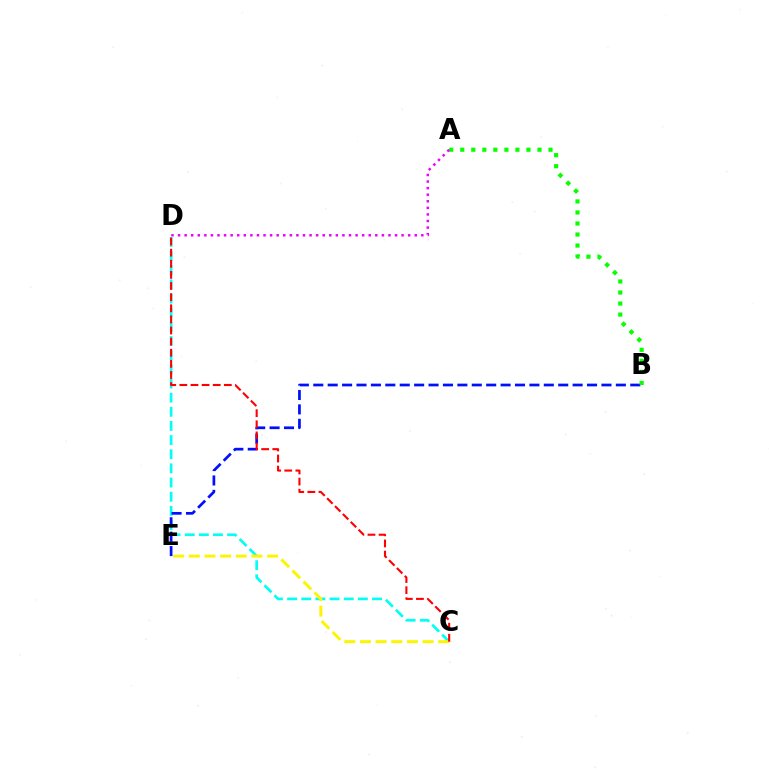{('C', 'D'): [{'color': '#00fff6', 'line_style': 'dashed', 'thickness': 1.92}, {'color': '#ff0000', 'line_style': 'dashed', 'thickness': 1.51}], ('B', 'E'): [{'color': '#0010ff', 'line_style': 'dashed', 'thickness': 1.96}], ('A', 'B'): [{'color': '#08ff00', 'line_style': 'dotted', 'thickness': 3.0}], ('C', 'E'): [{'color': '#fcf500', 'line_style': 'dashed', 'thickness': 2.13}], ('A', 'D'): [{'color': '#ee00ff', 'line_style': 'dotted', 'thickness': 1.79}]}